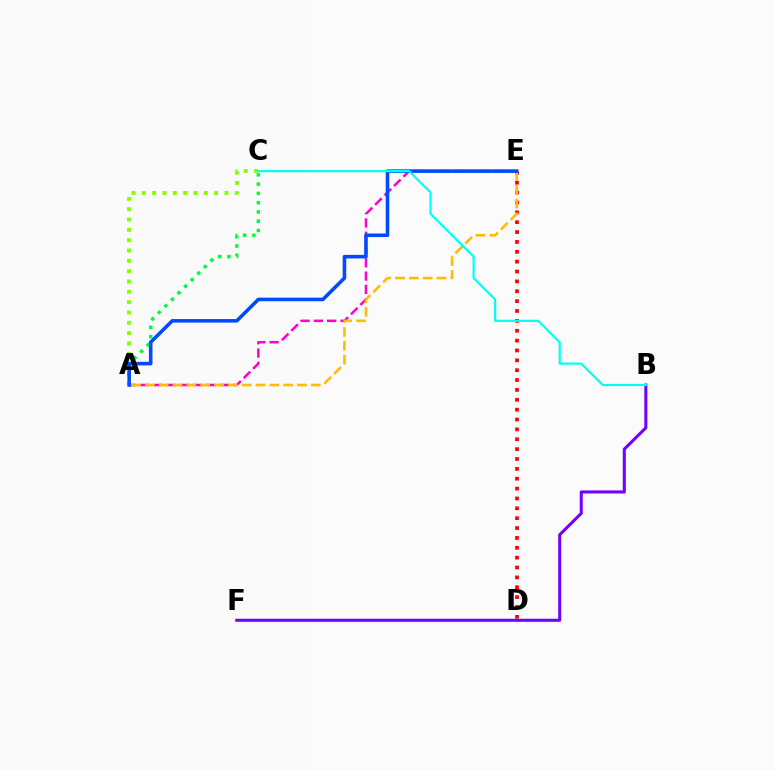{('A', 'C'): [{'color': '#84ff00', 'line_style': 'dotted', 'thickness': 2.81}, {'color': '#00ff39', 'line_style': 'dotted', 'thickness': 2.52}], ('A', 'E'): [{'color': '#ff00cf', 'line_style': 'dashed', 'thickness': 1.81}, {'color': '#ffbd00', 'line_style': 'dashed', 'thickness': 1.88}, {'color': '#004bff', 'line_style': 'solid', 'thickness': 2.57}], ('D', 'E'): [{'color': '#ff0000', 'line_style': 'dotted', 'thickness': 2.68}], ('B', 'F'): [{'color': '#7200ff', 'line_style': 'solid', 'thickness': 2.2}], ('B', 'C'): [{'color': '#00fff6', 'line_style': 'solid', 'thickness': 1.57}]}